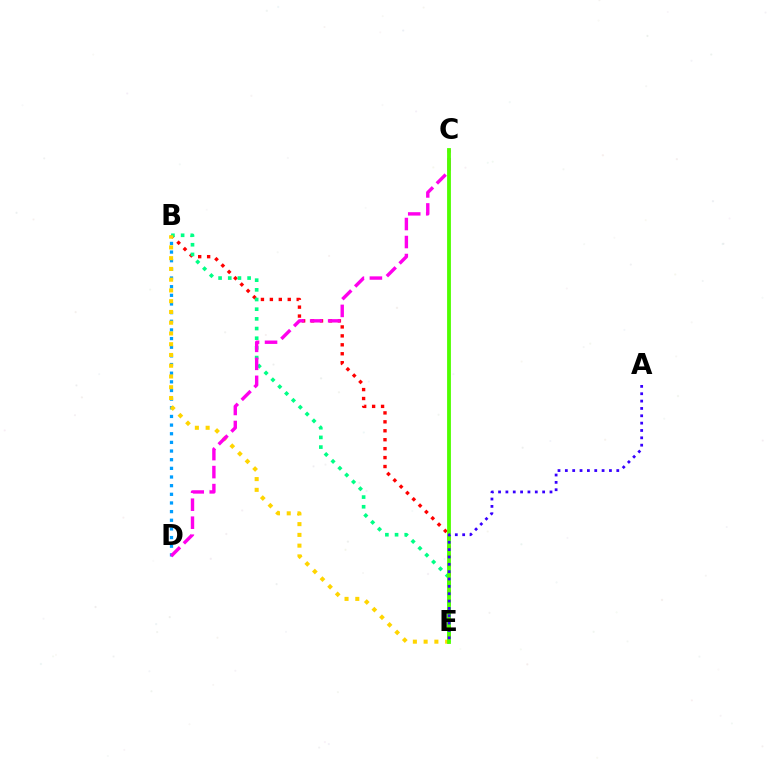{('B', 'D'): [{'color': '#009eff', 'line_style': 'dotted', 'thickness': 2.35}], ('B', 'E'): [{'color': '#ff0000', 'line_style': 'dotted', 'thickness': 2.43}, {'color': '#00ff86', 'line_style': 'dotted', 'thickness': 2.63}, {'color': '#ffd500', 'line_style': 'dotted', 'thickness': 2.92}], ('C', 'D'): [{'color': '#ff00ed', 'line_style': 'dashed', 'thickness': 2.44}], ('C', 'E'): [{'color': '#4fff00', 'line_style': 'solid', 'thickness': 2.75}], ('A', 'E'): [{'color': '#3700ff', 'line_style': 'dotted', 'thickness': 2.0}]}